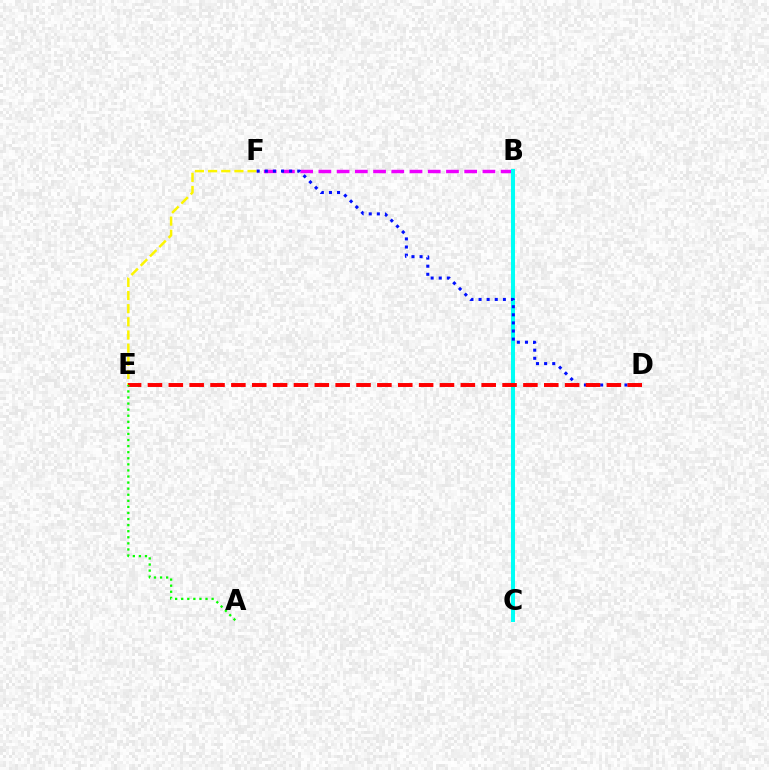{('E', 'F'): [{'color': '#fcf500', 'line_style': 'dashed', 'thickness': 1.79}], ('B', 'F'): [{'color': '#ee00ff', 'line_style': 'dashed', 'thickness': 2.48}], ('B', 'C'): [{'color': '#00fff6', 'line_style': 'solid', 'thickness': 2.9}], ('D', 'F'): [{'color': '#0010ff', 'line_style': 'dotted', 'thickness': 2.2}], ('D', 'E'): [{'color': '#ff0000', 'line_style': 'dashed', 'thickness': 2.83}], ('A', 'E'): [{'color': '#08ff00', 'line_style': 'dotted', 'thickness': 1.65}]}